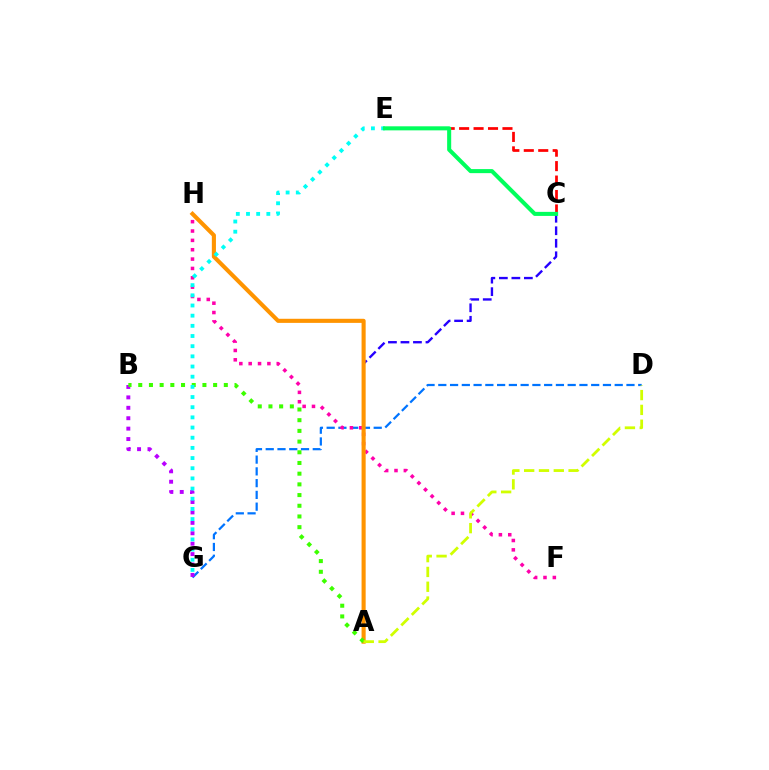{('D', 'G'): [{'color': '#0074ff', 'line_style': 'dashed', 'thickness': 1.6}], ('F', 'H'): [{'color': '#ff00ac', 'line_style': 'dotted', 'thickness': 2.54}], ('A', 'C'): [{'color': '#2500ff', 'line_style': 'dashed', 'thickness': 1.7}], ('B', 'G'): [{'color': '#b900ff', 'line_style': 'dotted', 'thickness': 2.83}], ('A', 'H'): [{'color': '#ff9400', 'line_style': 'solid', 'thickness': 2.95}], ('A', 'B'): [{'color': '#3dff00', 'line_style': 'dotted', 'thickness': 2.91}], ('E', 'G'): [{'color': '#00fff6', 'line_style': 'dotted', 'thickness': 2.76}], ('C', 'E'): [{'color': '#ff0000', 'line_style': 'dashed', 'thickness': 1.96}, {'color': '#00ff5c', 'line_style': 'solid', 'thickness': 2.92}], ('A', 'D'): [{'color': '#d1ff00', 'line_style': 'dashed', 'thickness': 2.01}]}